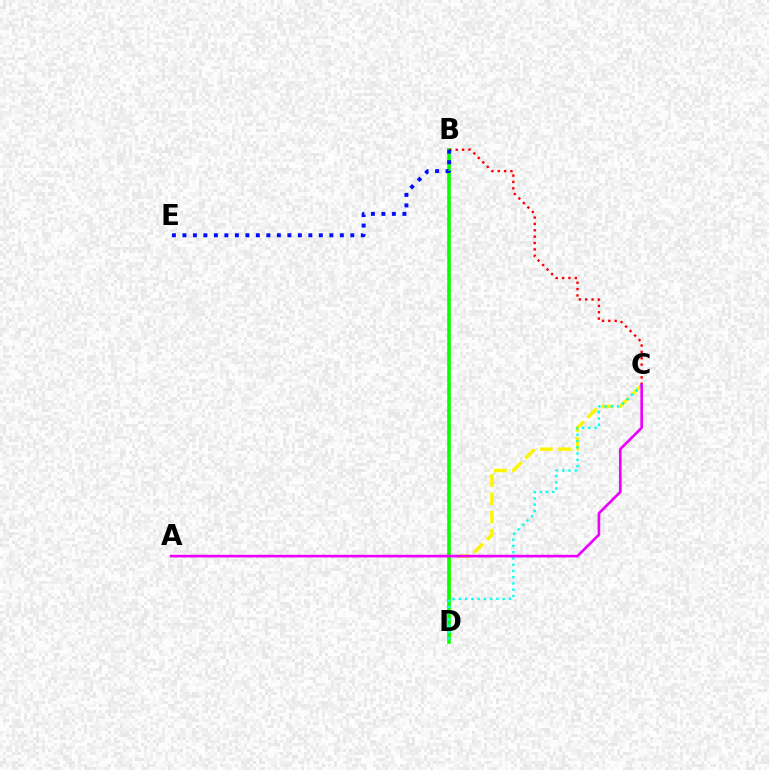{('C', 'D'): [{'color': '#fcf500', 'line_style': 'dashed', 'thickness': 2.49}, {'color': '#00fff6', 'line_style': 'dotted', 'thickness': 1.7}], ('B', 'D'): [{'color': '#08ff00', 'line_style': 'solid', 'thickness': 2.6}], ('B', 'C'): [{'color': '#ff0000', 'line_style': 'dotted', 'thickness': 1.73}], ('B', 'E'): [{'color': '#0010ff', 'line_style': 'dotted', 'thickness': 2.85}], ('A', 'C'): [{'color': '#ee00ff', 'line_style': 'solid', 'thickness': 1.91}]}